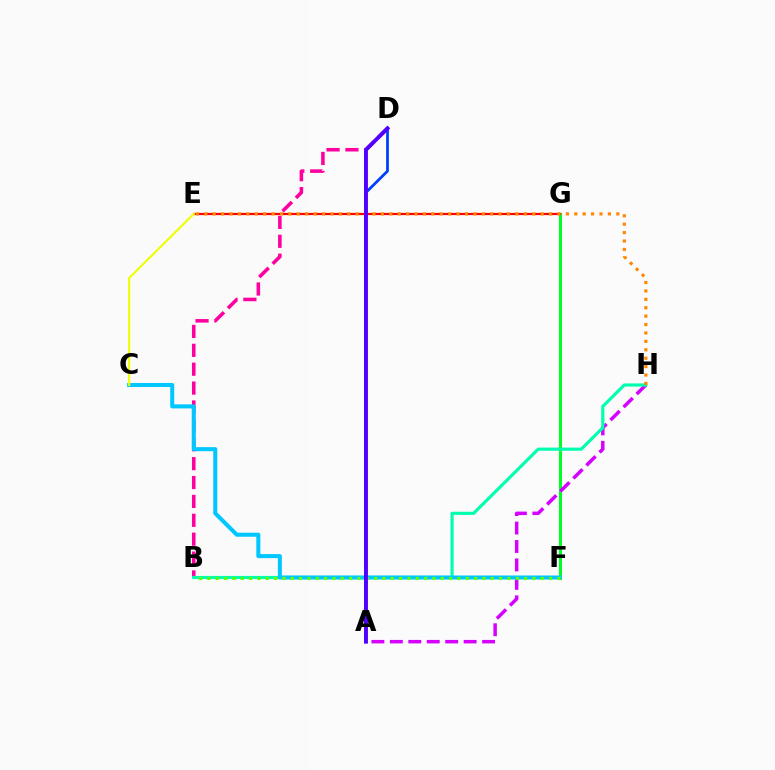{('B', 'D'): [{'color': '#ff00a0', 'line_style': 'dashed', 'thickness': 2.57}], ('F', 'G'): [{'color': '#00ff27', 'line_style': 'solid', 'thickness': 2.19}], ('A', 'H'): [{'color': '#d600ff', 'line_style': 'dashed', 'thickness': 2.51}], ('E', 'G'): [{'color': '#ff0000', 'line_style': 'solid', 'thickness': 1.59}], ('B', 'H'): [{'color': '#00ffaf', 'line_style': 'solid', 'thickness': 2.28}], ('C', 'F'): [{'color': '#00c7ff', 'line_style': 'solid', 'thickness': 2.9}], ('A', 'D'): [{'color': '#003fff', 'line_style': 'solid', 'thickness': 1.99}, {'color': '#4f00ff', 'line_style': 'solid', 'thickness': 2.8}], ('B', 'F'): [{'color': '#66ff00', 'line_style': 'dotted', 'thickness': 2.26}], ('C', 'E'): [{'color': '#eeff00', 'line_style': 'solid', 'thickness': 1.51}], ('E', 'H'): [{'color': '#ff8800', 'line_style': 'dotted', 'thickness': 2.28}]}